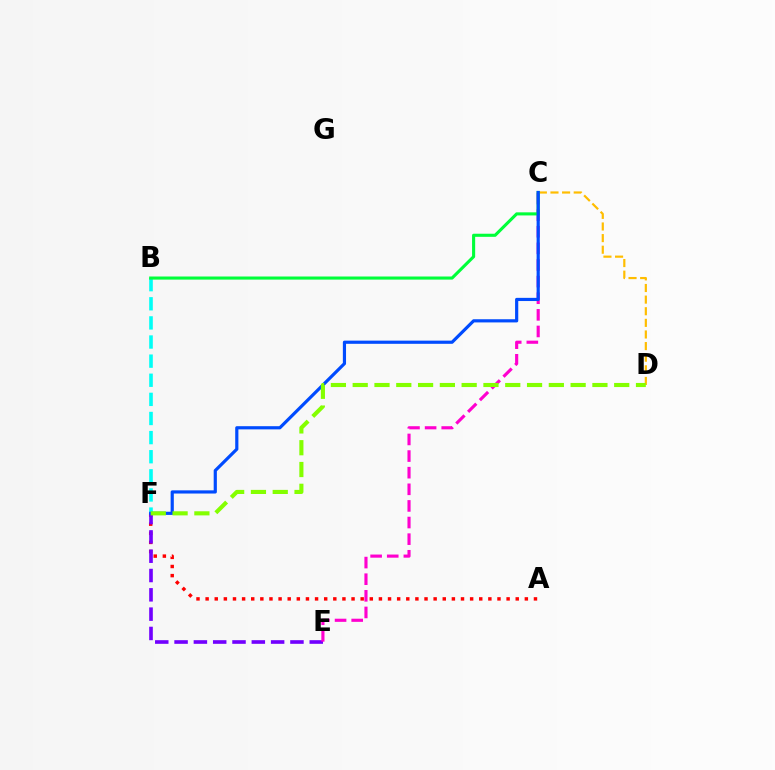{('A', 'F'): [{'color': '#ff0000', 'line_style': 'dotted', 'thickness': 2.48}], ('E', 'F'): [{'color': '#7200ff', 'line_style': 'dashed', 'thickness': 2.62}], ('B', 'F'): [{'color': '#00fff6', 'line_style': 'dashed', 'thickness': 2.6}], ('C', 'E'): [{'color': '#ff00cf', 'line_style': 'dashed', 'thickness': 2.26}], ('C', 'D'): [{'color': '#ffbd00', 'line_style': 'dashed', 'thickness': 1.58}], ('B', 'C'): [{'color': '#00ff39', 'line_style': 'solid', 'thickness': 2.23}], ('C', 'F'): [{'color': '#004bff', 'line_style': 'solid', 'thickness': 2.29}], ('D', 'F'): [{'color': '#84ff00', 'line_style': 'dashed', 'thickness': 2.96}]}